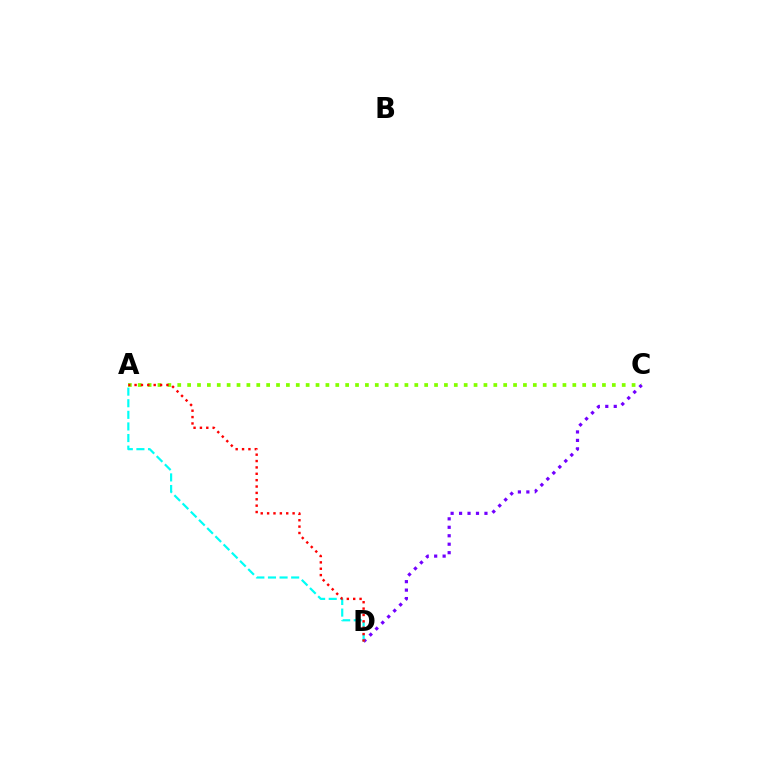{('A', 'C'): [{'color': '#84ff00', 'line_style': 'dotted', 'thickness': 2.68}], ('C', 'D'): [{'color': '#7200ff', 'line_style': 'dotted', 'thickness': 2.3}], ('A', 'D'): [{'color': '#00fff6', 'line_style': 'dashed', 'thickness': 1.58}, {'color': '#ff0000', 'line_style': 'dotted', 'thickness': 1.73}]}